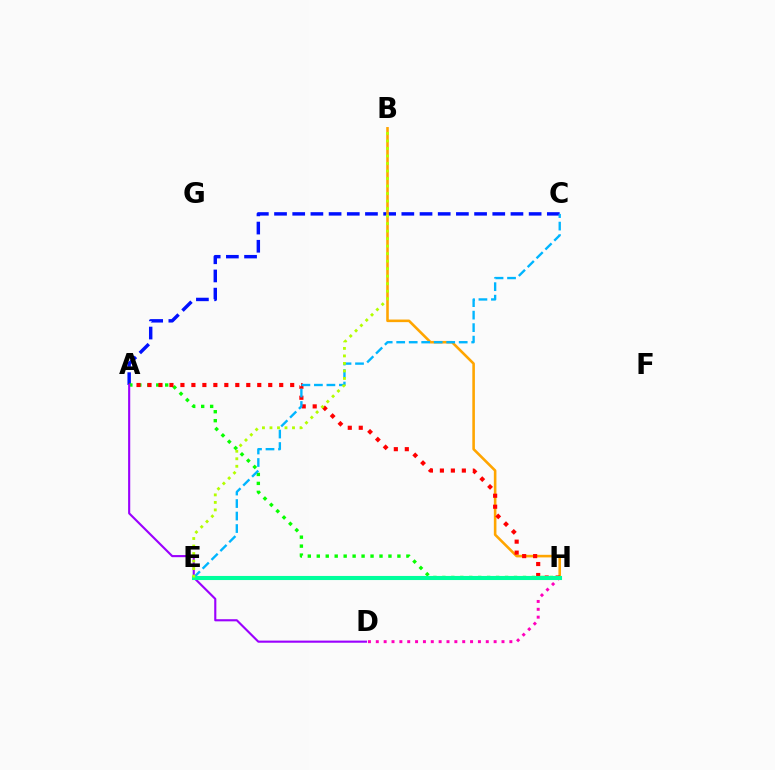{('A', 'C'): [{'color': '#0010ff', 'line_style': 'dashed', 'thickness': 2.47}], ('B', 'H'): [{'color': '#ffa500', 'line_style': 'solid', 'thickness': 1.86}], ('D', 'H'): [{'color': '#ff00bd', 'line_style': 'dotted', 'thickness': 2.13}], ('A', 'H'): [{'color': '#08ff00', 'line_style': 'dotted', 'thickness': 2.43}, {'color': '#ff0000', 'line_style': 'dotted', 'thickness': 2.98}], ('C', 'E'): [{'color': '#00b5ff', 'line_style': 'dashed', 'thickness': 1.7}], ('A', 'D'): [{'color': '#9b00ff', 'line_style': 'solid', 'thickness': 1.53}], ('E', 'H'): [{'color': '#00ff9d', 'line_style': 'solid', 'thickness': 2.95}], ('B', 'E'): [{'color': '#b3ff00', 'line_style': 'dotted', 'thickness': 2.04}]}